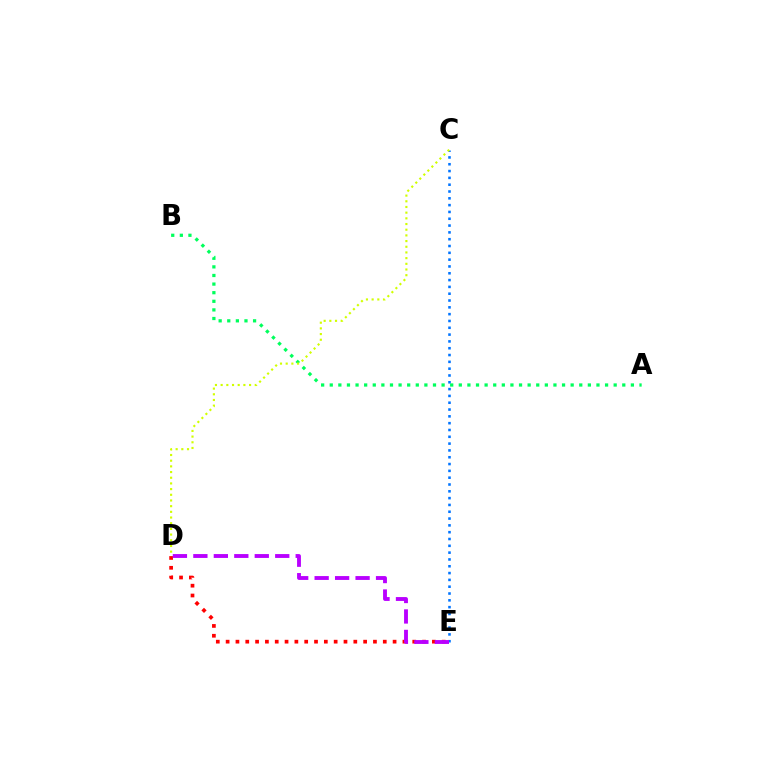{('D', 'E'): [{'color': '#ff0000', 'line_style': 'dotted', 'thickness': 2.67}, {'color': '#b900ff', 'line_style': 'dashed', 'thickness': 2.78}], ('C', 'E'): [{'color': '#0074ff', 'line_style': 'dotted', 'thickness': 1.85}], ('A', 'B'): [{'color': '#00ff5c', 'line_style': 'dotted', 'thickness': 2.34}], ('C', 'D'): [{'color': '#d1ff00', 'line_style': 'dotted', 'thickness': 1.54}]}